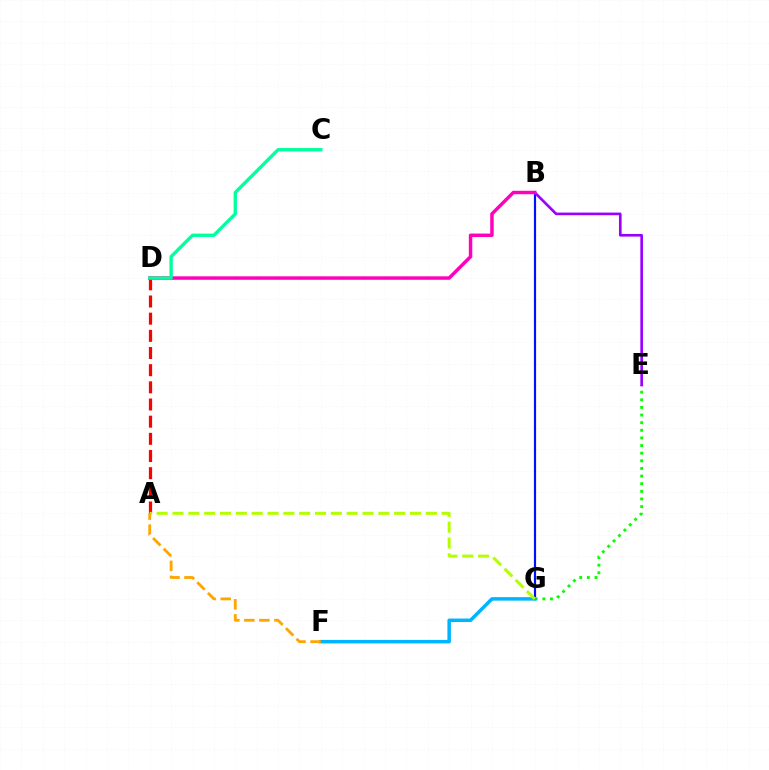{('A', 'D'): [{'color': '#ff0000', 'line_style': 'dashed', 'thickness': 2.33}], ('E', 'G'): [{'color': '#08ff00', 'line_style': 'dotted', 'thickness': 2.07}], ('B', 'G'): [{'color': '#0010ff', 'line_style': 'solid', 'thickness': 1.57}], ('B', 'E'): [{'color': '#9b00ff', 'line_style': 'solid', 'thickness': 1.9}], ('B', 'D'): [{'color': '#ff00bd', 'line_style': 'solid', 'thickness': 2.49}], ('F', 'G'): [{'color': '#00b5ff', 'line_style': 'solid', 'thickness': 2.52}], ('A', 'G'): [{'color': '#b3ff00', 'line_style': 'dashed', 'thickness': 2.15}], ('C', 'D'): [{'color': '#00ff9d', 'line_style': 'solid', 'thickness': 2.39}], ('A', 'F'): [{'color': '#ffa500', 'line_style': 'dashed', 'thickness': 2.04}]}